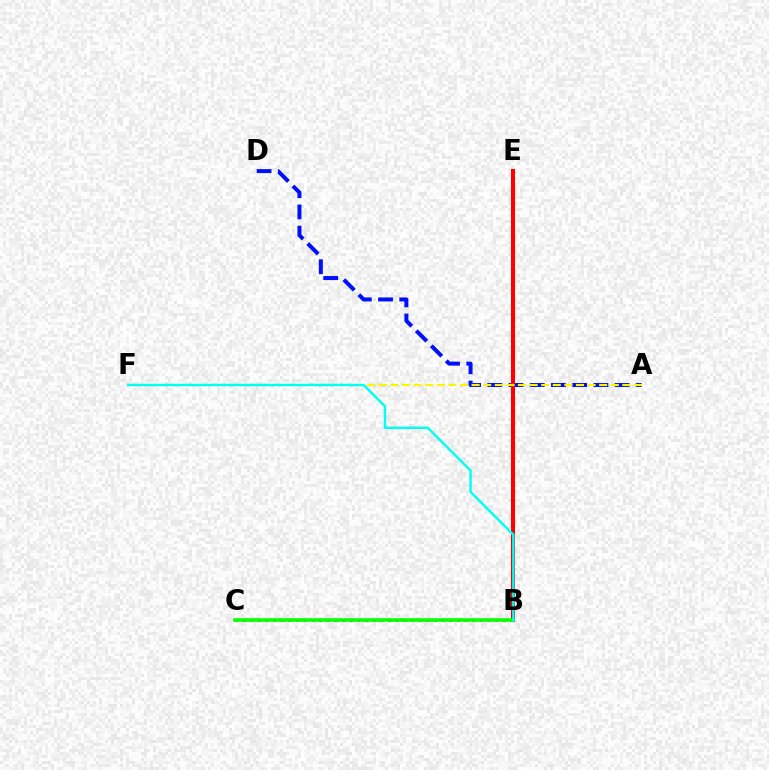{('A', 'D'): [{'color': '#0010ff', 'line_style': 'dashed', 'thickness': 2.88}], ('B', 'C'): [{'color': '#ee00ff', 'line_style': 'dotted', 'thickness': 2.08}, {'color': '#08ff00', 'line_style': 'solid', 'thickness': 2.61}], ('B', 'E'): [{'color': '#ff0000', 'line_style': 'solid', 'thickness': 2.9}], ('A', 'F'): [{'color': '#fcf500', 'line_style': 'dashed', 'thickness': 1.58}], ('B', 'F'): [{'color': '#00fff6', 'line_style': 'solid', 'thickness': 1.75}]}